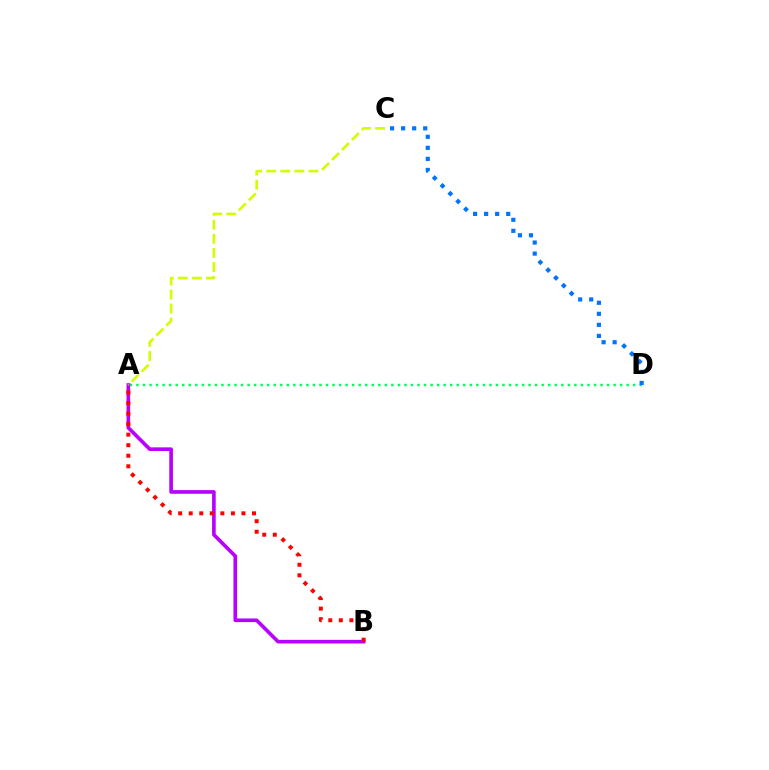{('A', 'D'): [{'color': '#00ff5c', 'line_style': 'dotted', 'thickness': 1.78}], ('A', 'B'): [{'color': '#b900ff', 'line_style': 'solid', 'thickness': 2.62}, {'color': '#ff0000', 'line_style': 'dotted', 'thickness': 2.87}], ('C', 'D'): [{'color': '#0074ff', 'line_style': 'dotted', 'thickness': 3.0}], ('A', 'C'): [{'color': '#d1ff00', 'line_style': 'dashed', 'thickness': 1.91}]}